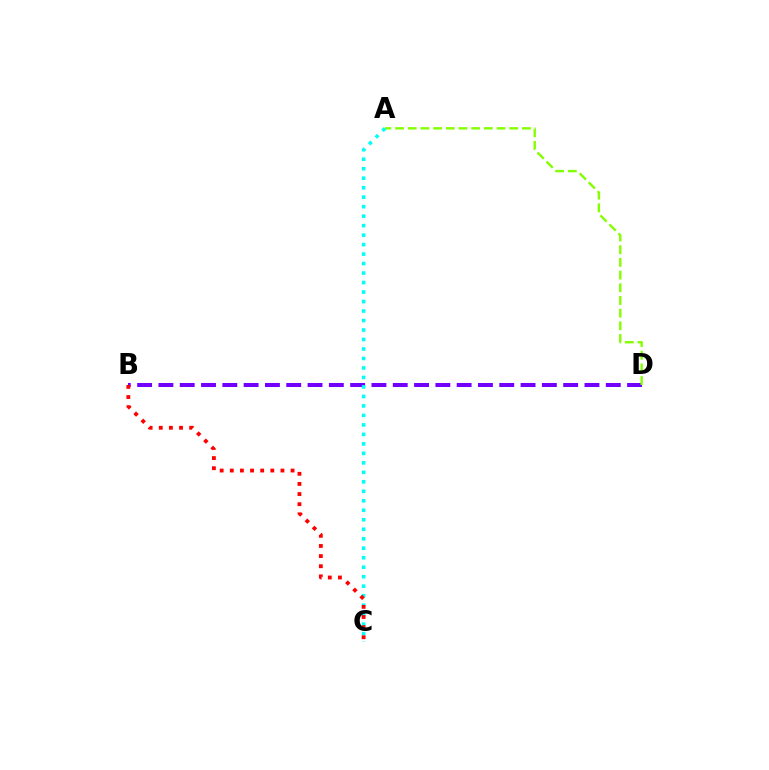{('B', 'D'): [{'color': '#7200ff', 'line_style': 'dashed', 'thickness': 2.89}], ('A', 'D'): [{'color': '#84ff00', 'line_style': 'dashed', 'thickness': 1.72}], ('A', 'C'): [{'color': '#00fff6', 'line_style': 'dotted', 'thickness': 2.58}], ('B', 'C'): [{'color': '#ff0000', 'line_style': 'dotted', 'thickness': 2.75}]}